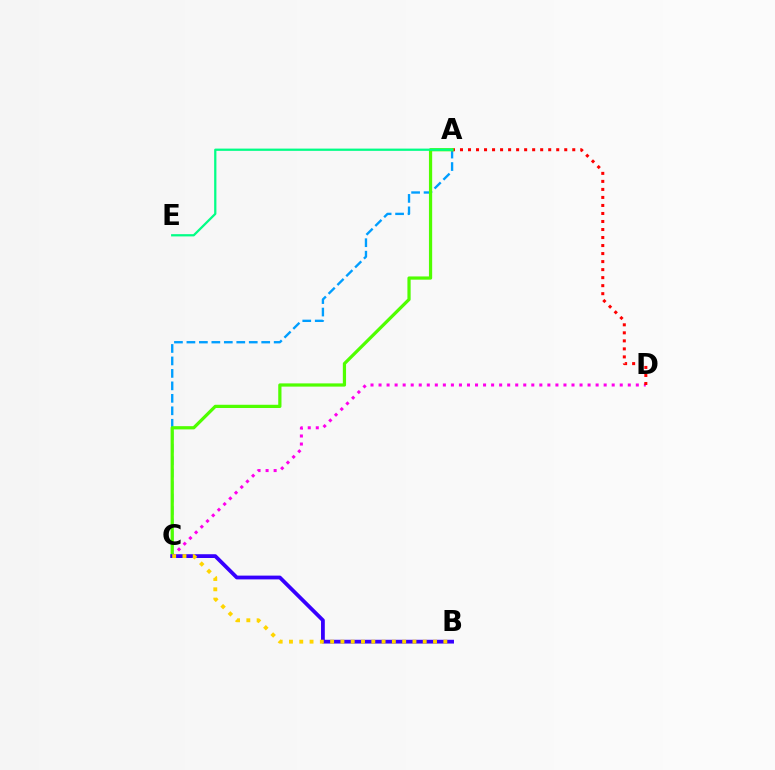{('C', 'D'): [{'color': '#ff00ed', 'line_style': 'dotted', 'thickness': 2.18}], ('A', 'C'): [{'color': '#009eff', 'line_style': 'dashed', 'thickness': 1.69}, {'color': '#4fff00', 'line_style': 'solid', 'thickness': 2.32}], ('A', 'D'): [{'color': '#ff0000', 'line_style': 'dotted', 'thickness': 2.18}], ('B', 'C'): [{'color': '#3700ff', 'line_style': 'solid', 'thickness': 2.72}, {'color': '#ffd500', 'line_style': 'dotted', 'thickness': 2.8}], ('A', 'E'): [{'color': '#00ff86', 'line_style': 'solid', 'thickness': 1.62}]}